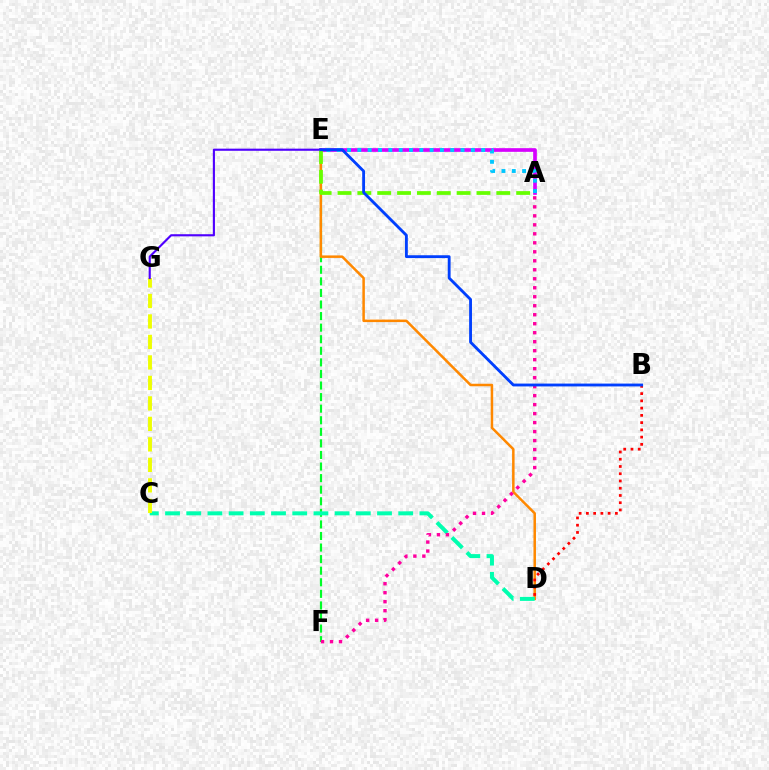{('E', 'F'): [{'color': '#00ff27', 'line_style': 'dashed', 'thickness': 1.57}], ('D', 'E'): [{'color': '#ff8800', 'line_style': 'solid', 'thickness': 1.8}], ('C', 'D'): [{'color': '#00ffaf', 'line_style': 'dashed', 'thickness': 2.88}], ('A', 'E'): [{'color': '#d600ff', 'line_style': 'solid', 'thickness': 2.64}, {'color': '#00c7ff', 'line_style': 'dotted', 'thickness': 2.8}, {'color': '#66ff00', 'line_style': 'dashed', 'thickness': 2.7}], ('B', 'D'): [{'color': '#ff0000', 'line_style': 'dotted', 'thickness': 1.97}], ('A', 'F'): [{'color': '#ff00a0', 'line_style': 'dotted', 'thickness': 2.44}], ('C', 'G'): [{'color': '#eeff00', 'line_style': 'dashed', 'thickness': 2.78}], ('E', 'G'): [{'color': '#4f00ff', 'line_style': 'solid', 'thickness': 1.53}], ('B', 'E'): [{'color': '#003fff', 'line_style': 'solid', 'thickness': 2.04}]}